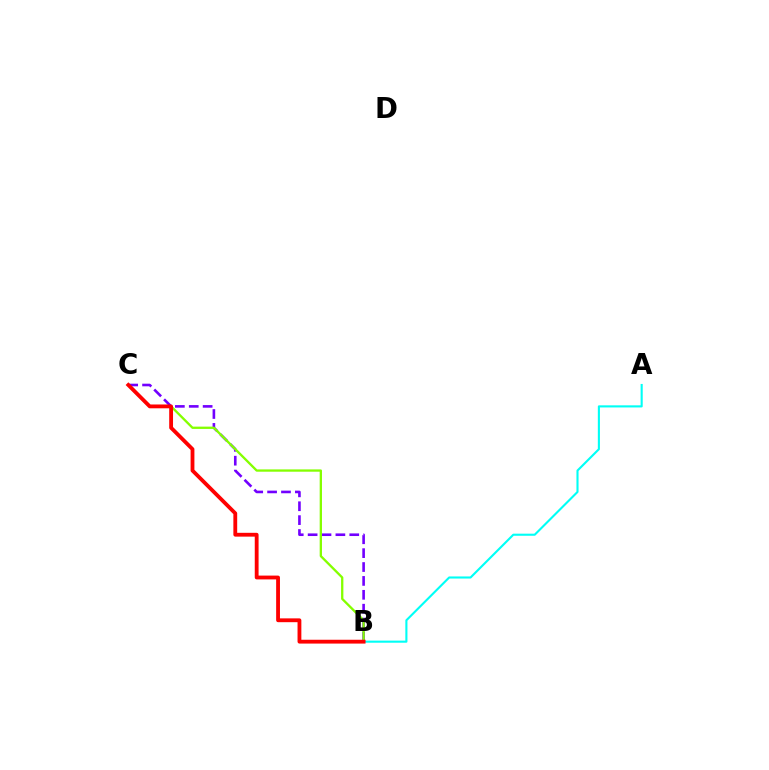{('A', 'B'): [{'color': '#00fff6', 'line_style': 'solid', 'thickness': 1.52}], ('B', 'C'): [{'color': '#7200ff', 'line_style': 'dashed', 'thickness': 1.89}, {'color': '#84ff00', 'line_style': 'solid', 'thickness': 1.66}, {'color': '#ff0000', 'line_style': 'solid', 'thickness': 2.75}]}